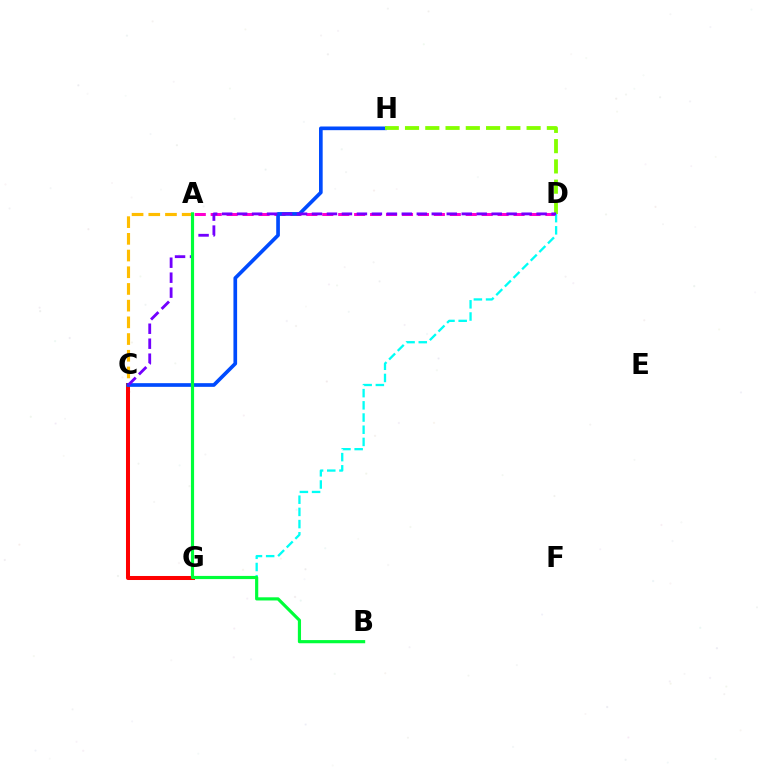{('A', 'D'): [{'color': '#ff00cf', 'line_style': 'dashed', 'thickness': 2.17}], ('D', 'G'): [{'color': '#00fff6', 'line_style': 'dashed', 'thickness': 1.66}], ('A', 'C'): [{'color': '#ffbd00', 'line_style': 'dashed', 'thickness': 2.27}], ('C', 'G'): [{'color': '#ff0000', 'line_style': 'solid', 'thickness': 2.9}], ('C', 'H'): [{'color': '#004bff', 'line_style': 'solid', 'thickness': 2.64}], ('D', 'H'): [{'color': '#84ff00', 'line_style': 'dashed', 'thickness': 2.75}], ('C', 'D'): [{'color': '#7200ff', 'line_style': 'dashed', 'thickness': 2.03}], ('A', 'B'): [{'color': '#00ff39', 'line_style': 'solid', 'thickness': 2.28}]}